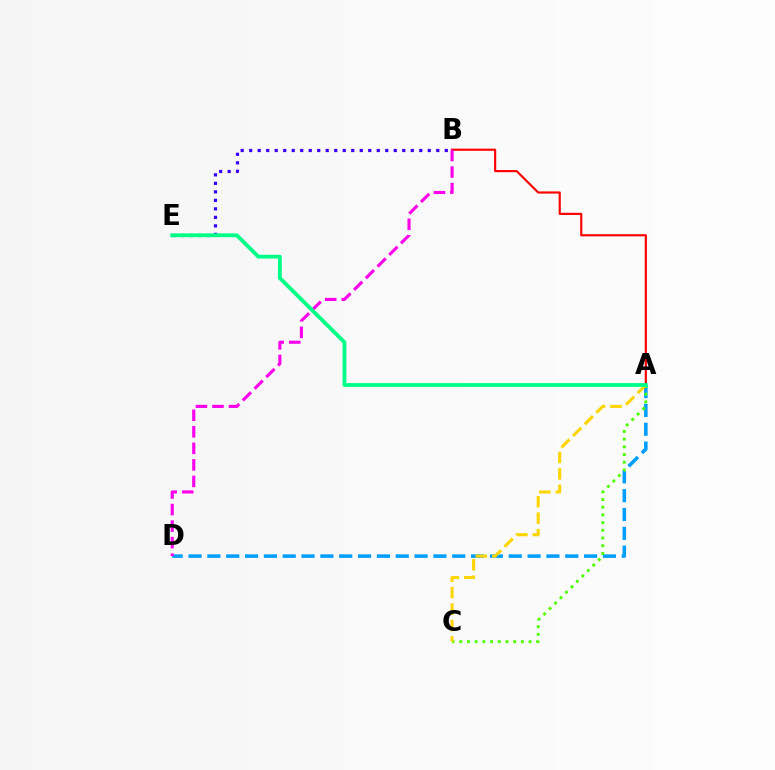{('A', 'D'): [{'color': '#009eff', 'line_style': 'dashed', 'thickness': 2.56}], ('A', 'B'): [{'color': '#ff0000', 'line_style': 'solid', 'thickness': 1.56}], ('B', 'E'): [{'color': '#3700ff', 'line_style': 'dotted', 'thickness': 2.31}], ('A', 'C'): [{'color': '#4fff00', 'line_style': 'dotted', 'thickness': 2.09}, {'color': '#ffd500', 'line_style': 'dashed', 'thickness': 2.23}], ('B', 'D'): [{'color': '#ff00ed', 'line_style': 'dashed', 'thickness': 2.25}], ('A', 'E'): [{'color': '#00ff86', 'line_style': 'solid', 'thickness': 2.75}]}